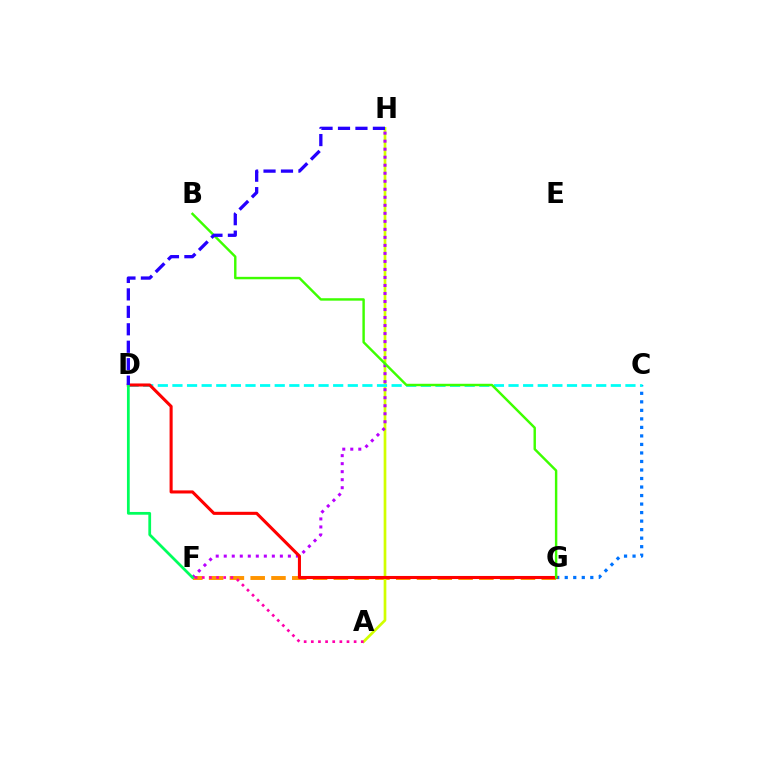{('F', 'G'): [{'color': '#ff9400', 'line_style': 'dashed', 'thickness': 2.82}], ('A', 'H'): [{'color': '#d1ff00', 'line_style': 'solid', 'thickness': 1.94}], ('F', 'H'): [{'color': '#b900ff', 'line_style': 'dotted', 'thickness': 2.18}], ('C', 'G'): [{'color': '#0074ff', 'line_style': 'dotted', 'thickness': 2.31}], ('C', 'D'): [{'color': '#00fff6', 'line_style': 'dashed', 'thickness': 1.99}], ('D', 'G'): [{'color': '#ff0000', 'line_style': 'solid', 'thickness': 2.21}], ('A', 'F'): [{'color': '#ff00ac', 'line_style': 'dotted', 'thickness': 1.94}], ('B', 'G'): [{'color': '#3dff00', 'line_style': 'solid', 'thickness': 1.75}], ('D', 'F'): [{'color': '#00ff5c', 'line_style': 'solid', 'thickness': 1.99}], ('D', 'H'): [{'color': '#2500ff', 'line_style': 'dashed', 'thickness': 2.37}]}